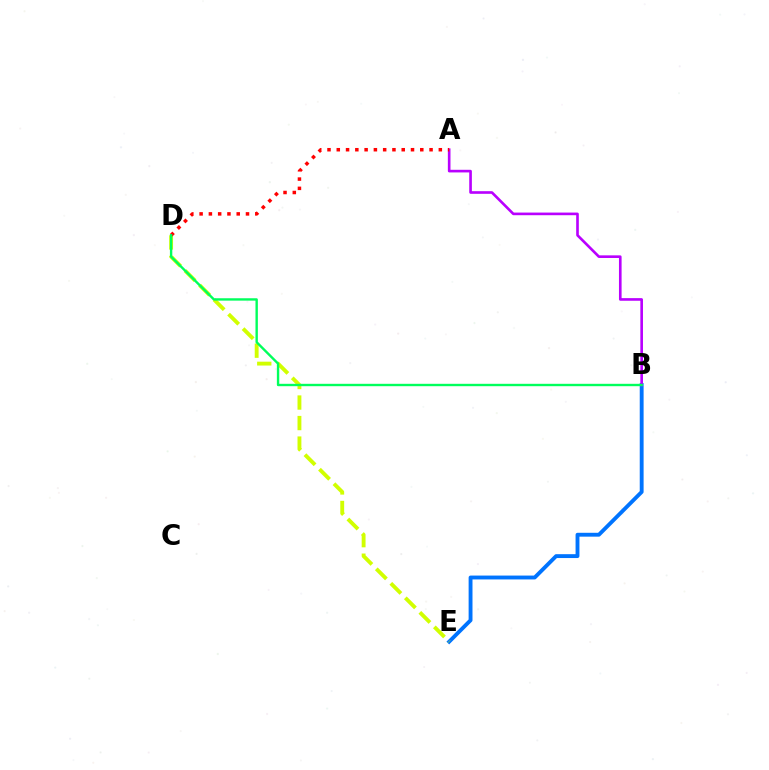{('B', 'E'): [{'color': '#0074ff', 'line_style': 'solid', 'thickness': 2.79}], ('A', 'B'): [{'color': '#b900ff', 'line_style': 'solid', 'thickness': 1.9}], ('D', 'E'): [{'color': '#d1ff00', 'line_style': 'dashed', 'thickness': 2.79}], ('A', 'D'): [{'color': '#ff0000', 'line_style': 'dotted', 'thickness': 2.52}], ('B', 'D'): [{'color': '#00ff5c', 'line_style': 'solid', 'thickness': 1.72}]}